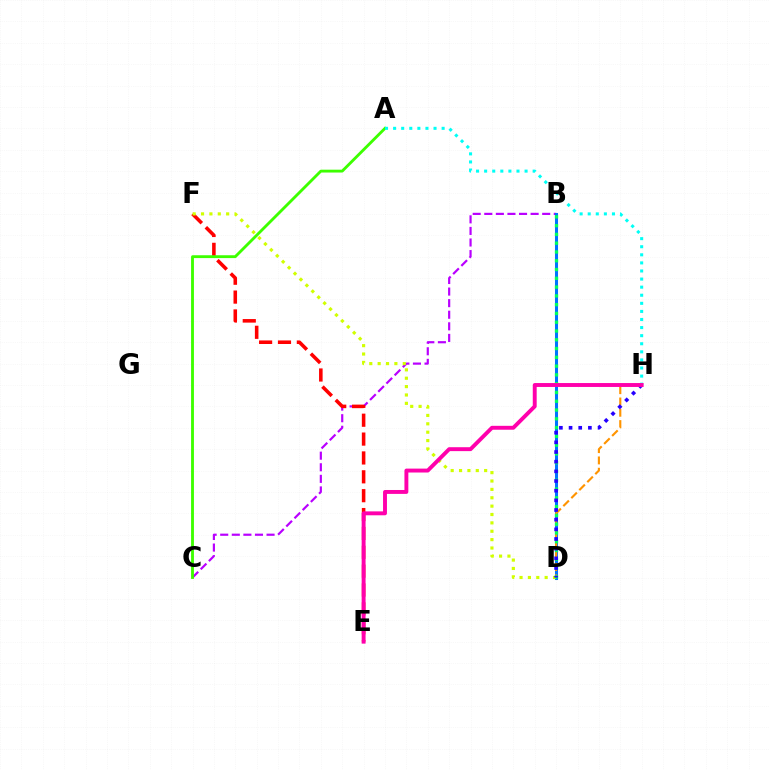{('B', 'C'): [{'color': '#b900ff', 'line_style': 'dashed', 'thickness': 1.57}], ('E', 'F'): [{'color': '#ff0000', 'line_style': 'dashed', 'thickness': 2.56}], ('B', 'D'): [{'color': '#0074ff', 'line_style': 'solid', 'thickness': 2.18}, {'color': '#00ff5c', 'line_style': 'dotted', 'thickness': 2.39}], ('D', 'F'): [{'color': '#d1ff00', 'line_style': 'dotted', 'thickness': 2.27}], ('D', 'H'): [{'color': '#ff9400', 'line_style': 'dashed', 'thickness': 1.54}, {'color': '#2500ff', 'line_style': 'dotted', 'thickness': 2.63}], ('A', 'C'): [{'color': '#3dff00', 'line_style': 'solid', 'thickness': 2.05}], ('A', 'H'): [{'color': '#00fff6', 'line_style': 'dotted', 'thickness': 2.2}], ('E', 'H'): [{'color': '#ff00ac', 'line_style': 'solid', 'thickness': 2.81}]}